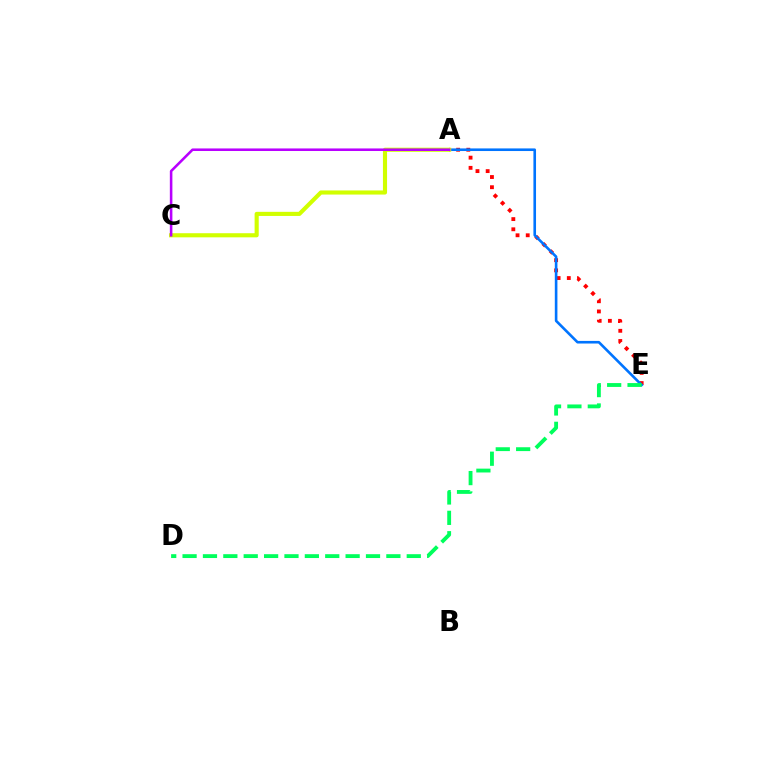{('A', 'E'): [{'color': '#ff0000', 'line_style': 'dotted', 'thickness': 2.77}, {'color': '#0074ff', 'line_style': 'solid', 'thickness': 1.88}], ('D', 'E'): [{'color': '#00ff5c', 'line_style': 'dashed', 'thickness': 2.77}], ('A', 'C'): [{'color': '#d1ff00', 'line_style': 'solid', 'thickness': 2.97}, {'color': '#b900ff', 'line_style': 'solid', 'thickness': 1.84}]}